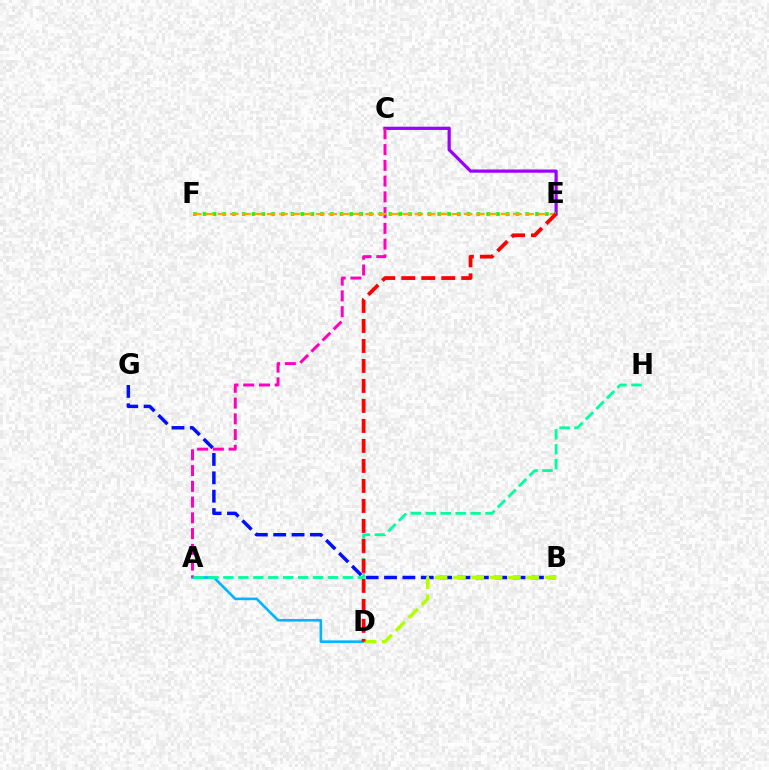{('A', 'D'): [{'color': '#00b5ff', 'line_style': 'solid', 'thickness': 1.88}], ('C', 'E'): [{'color': '#9b00ff', 'line_style': 'solid', 'thickness': 2.32}], ('A', 'C'): [{'color': '#ff00bd', 'line_style': 'dashed', 'thickness': 2.14}], ('E', 'F'): [{'color': '#08ff00', 'line_style': 'dotted', 'thickness': 2.66}, {'color': '#ffa500', 'line_style': 'dashed', 'thickness': 1.67}], ('B', 'G'): [{'color': '#0010ff', 'line_style': 'dashed', 'thickness': 2.49}], ('A', 'H'): [{'color': '#00ff9d', 'line_style': 'dashed', 'thickness': 2.03}], ('B', 'D'): [{'color': '#b3ff00', 'line_style': 'dashed', 'thickness': 2.49}], ('D', 'E'): [{'color': '#ff0000', 'line_style': 'dashed', 'thickness': 2.72}]}